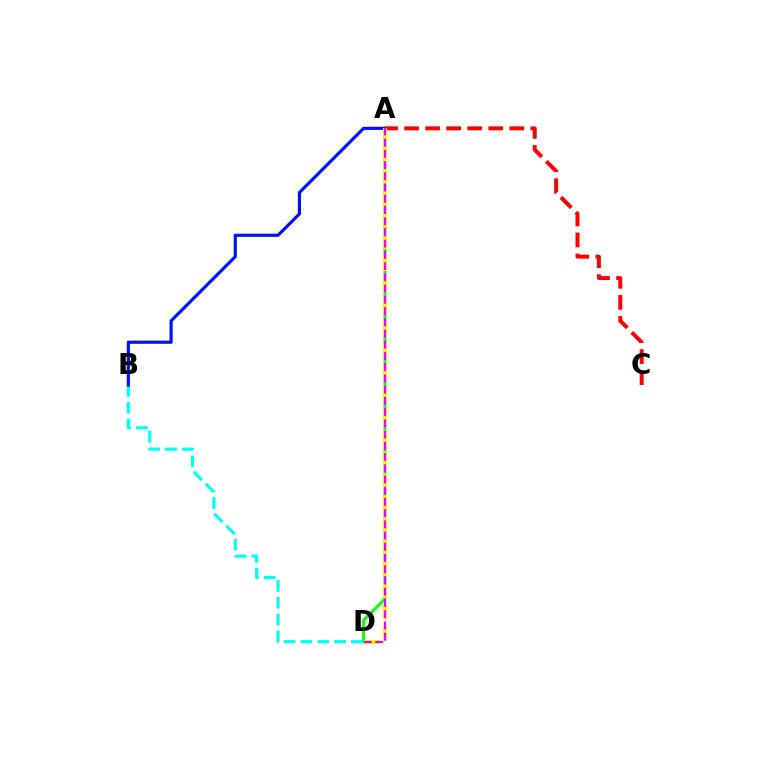{('A', 'D'): [{'color': '#08ff00', 'line_style': 'solid', 'thickness': 2.12}, {'color': '#fcf500', 'line_style': 'dashed', 'thickness': 2.96}, {'color': '#ee00ff', 'line_style': 'dashed', 'thickness': 1.53}], ('B', 'D'): [{'color': '#00fff6', 'line_style': 'dashed', 'thickness': 2.29}], ('A', 'B'): [{'color': '#0010ff', 'line_style': 'solid', 'thickness': 2.28}], ('A', 'C'): [{'color': '#ff0000', 'line_style': 'dashed', 'thickness': 2.86}]}